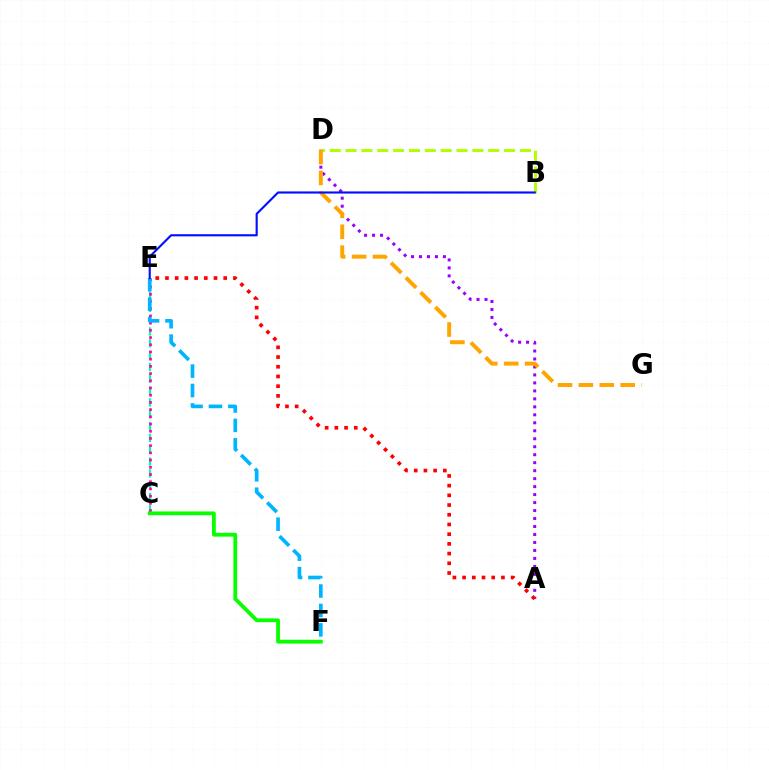{('C', 'E'): [{'color': '#00ff9d', 'line_style': 'dashed', 'thickness': 1.61}, {'color': '#ff00bd', 'line_style': 'dotted', 'thickness': 1.96}], ('A', 'D'): [{'color': '#9b00ff', 'line_style': 'dotted', 'thickness': 2.17}], ('B', 'D'): [{'color': '#b3ff00', 'line_style': 'dashed', 'thickness': 2.15}], ('E', 'F'): [{'color': '#00b5ff', 'line_style': 'dashed', 'thickness': 2.64}], ('D', 'G'): [{'color': '#ffa500', 'line_style': 'dashed', 'thickness': 2.84}], ('A', 'E'): [{'color': '#ff0000', 'line_style': 'dotted', 'thickness': 2.64}], ('B', 'E'): [{'color': '#0010ff', 'line_style': 'solid', 'thickness': 1.53}], ('C', 'F'): [{'color': '#08ff00', 'line_style': 'solid', 'thickness': 2.73}]}